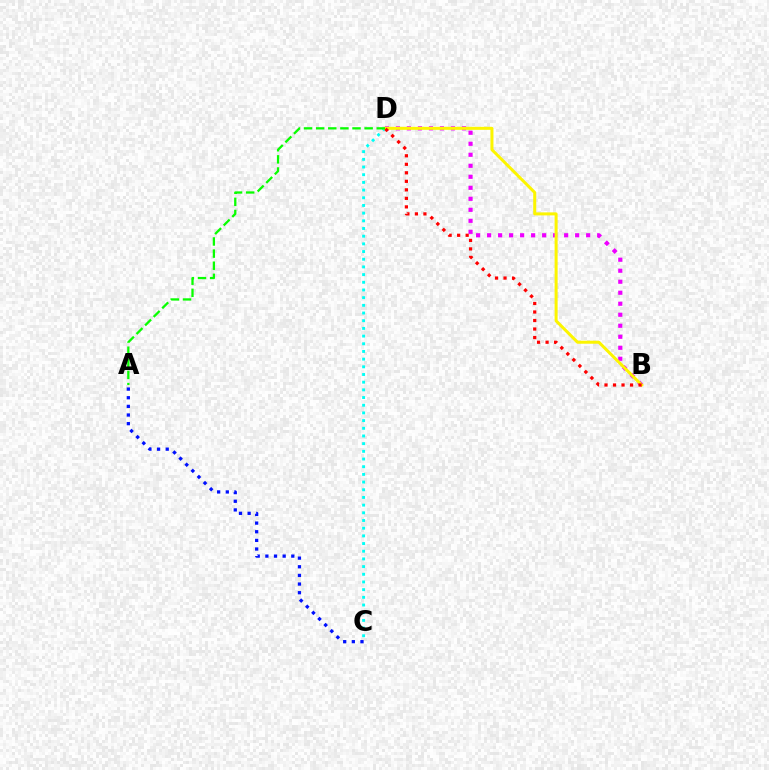{('A', 'C'): [{'color': '#0010ff', 'line_style': 'dotted', 'thickness': 2.35}], ('C', 'D'): [{'color': '#00fff6', 'line_style': 'dotted', 'thickness': 2.09}], ('B', 'D'): [{'color': '#ee00ff', 'line_style': 'dotted', 'thickness': 2.99}, {'color': '#fcf500', 'line_style': 'solid', 'thickness': 2.18}, {'color': '#ff0000', 'line_style': 'dotted', 'thickness': 2.31}], ('A', 'D'): [{'color': '#08ff00', 'line_style': 'dashed', 'thickness': 1.65}]}